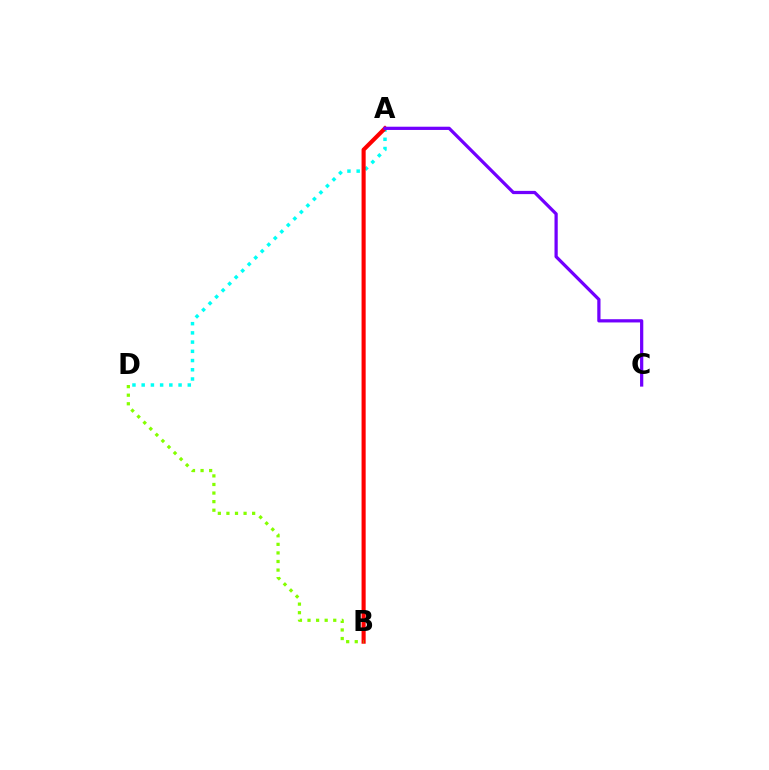{('A', 'D'): [{'color': '#00fff6', 'line_style': 'dotted', 'thickness': 2.51}], ('A', 'B'): [{'color': '#ff0000', 'line_style': 'solid', 'thickness': 2.95}], ('A', 'C'): [{'color': '#7200ff', 'line_style': 'solid', 'thickness': 2.33}], ('B', 'D'): [{'color': '#84ff00', 'line_style': 'dotted', 'thickness': 2.33}]}